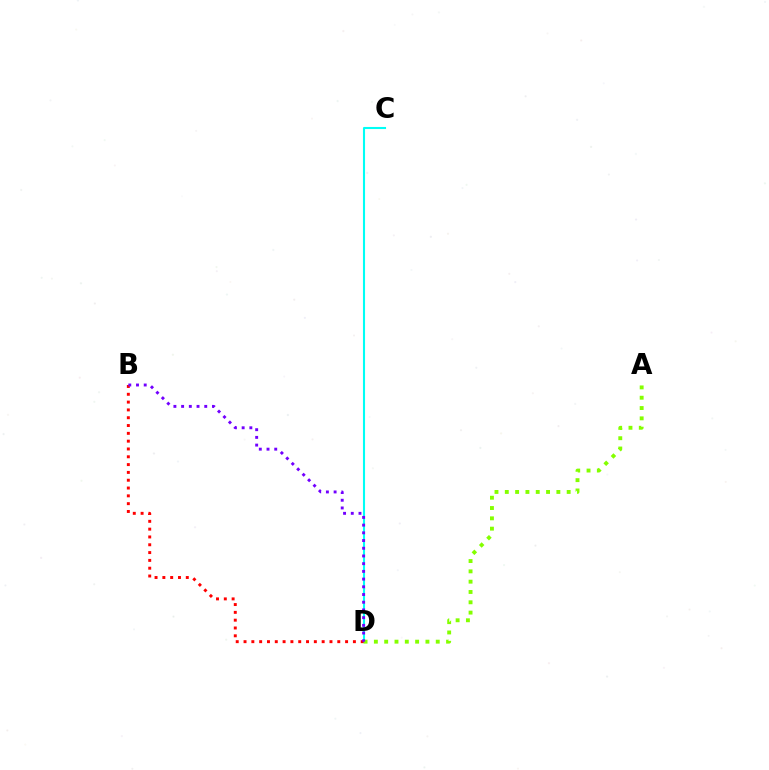{('C', 'D'): [{'color': '#00fff6', 'line_style': 'solid', 'thickness': 1.51}], ('A', 'D'): [{'color': '#84ff00', 'line_style': 'dotted', 'thickness': 2.8}], ('B', 'D'): [{'color': '#ff0000', 'line_style': 'dotted', 'thickness': 2.12}, {'color': '#7200ff', 'line_style': 'dotted', 'thickness': 2.09}]}